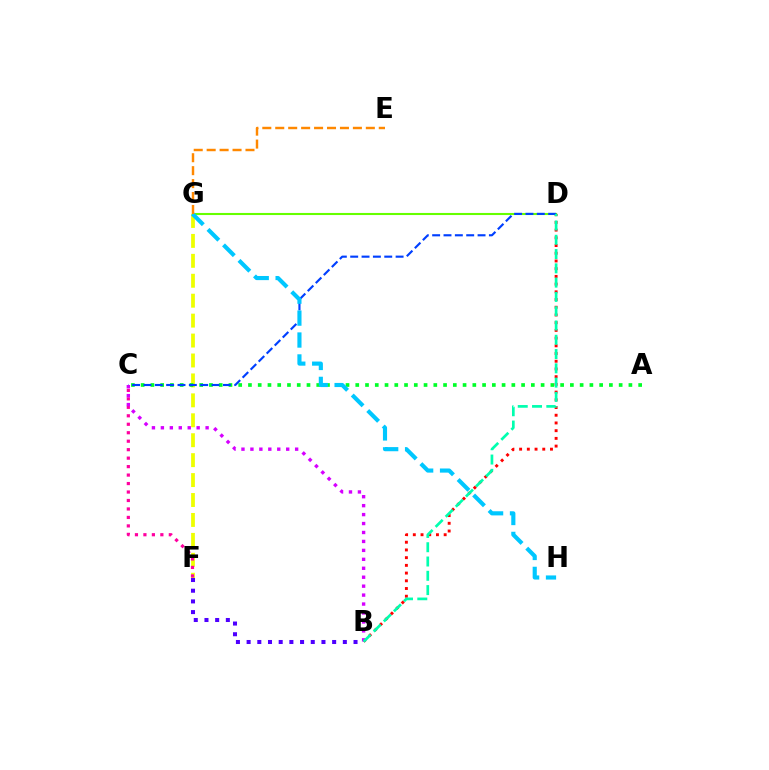{('F', 'G'): [{'color': '#eeff00', 'line_style': 'dashed', 'thickness': 2.71}], ('A', 'C'): [{'color': '#00ff27', 'line_style': 'dotted', 'thickness': 2.65}], ('D', 'G'): [{'color': '#66ff00', 'line_style': 'solid', 'thickness': 1.51}], ('B', 'D'): [{'color': '#ff0000', 'line_style': 'dotted', 'thickness': 2.1}, {'color': '#00ffaf', 'line_style': 'dashed', 'thickness': 1.94}], ('C', 'D'): [{'color': '#003fff', 'line_style': 'dashed', 'thickness': 1.54}], ('C', 'F'): [{'color': '#ff00a0', 'line_style': 'dotted', 'thickness': 2.3}], ('B', 'F'): [{'color': '#4f00ff', 'line_style': 'dotted', 'thickness': 2.9}], ('B', 'C'): [{'color': '#d600ff', 'line_style': 'dotted', 'thickness': 2.43}], ('G', 'H'): [{'color': '#00c7ff', 'line_style': 'dashed', 'thickness': 2.98}], ('E', 'G'): [{'color': '#ff8800', 'line_style': 'dashed', 'thickness': 1.76}]}